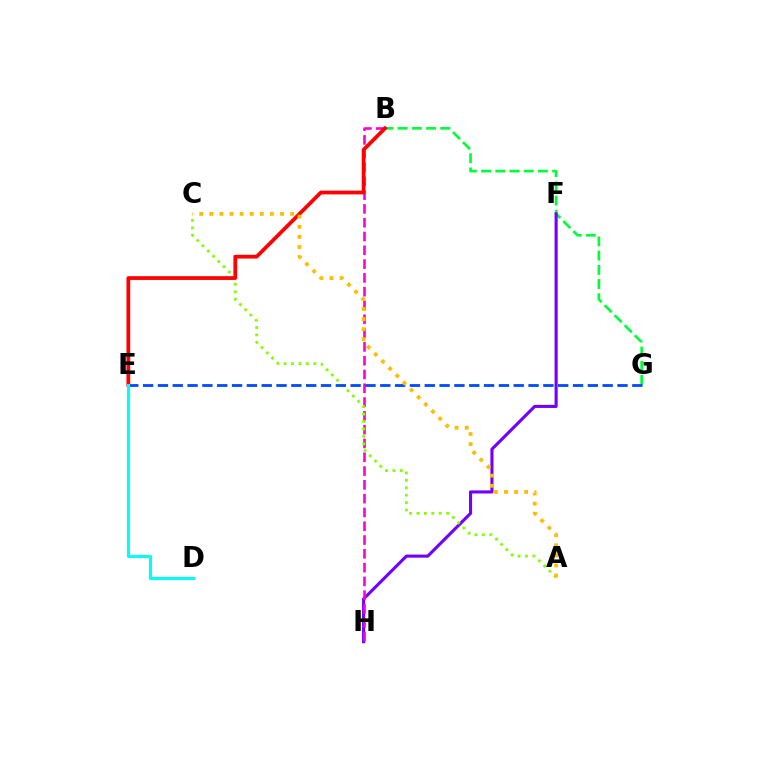{('B', 'G'): [{'color': '#00ff39', 'line_style': 'dashed', 'thickness': 1.93}], ('F', 'H'): [{'color': '#7200ff', 'line_style': 'solid', 'thickness': 2.23}], ('B', 'H'): [{'color': '#ff00cf', 'line_style': 'dashed', 'thickness': 1.87}], ('A', 'C'): [{'color': '#84ff00', 'line_style': 'dotted', 'thickness': 2.02}, {'color': '#ffbd00', 'line_style': 'dotted', 'thickness': 2.75}], ('B', 'E'): [{'color': '#ff0000', 'line_style': 'solid', 'thickness': 2.7}], ('E', 'G'): [{'color': '#004bff', 'line_style': 'dashed', 'thickness': 2.01}], ('D', 'E'): [{'color': '#00fff6', 'line_style': 'solid', 'thickness': 2.23}]}